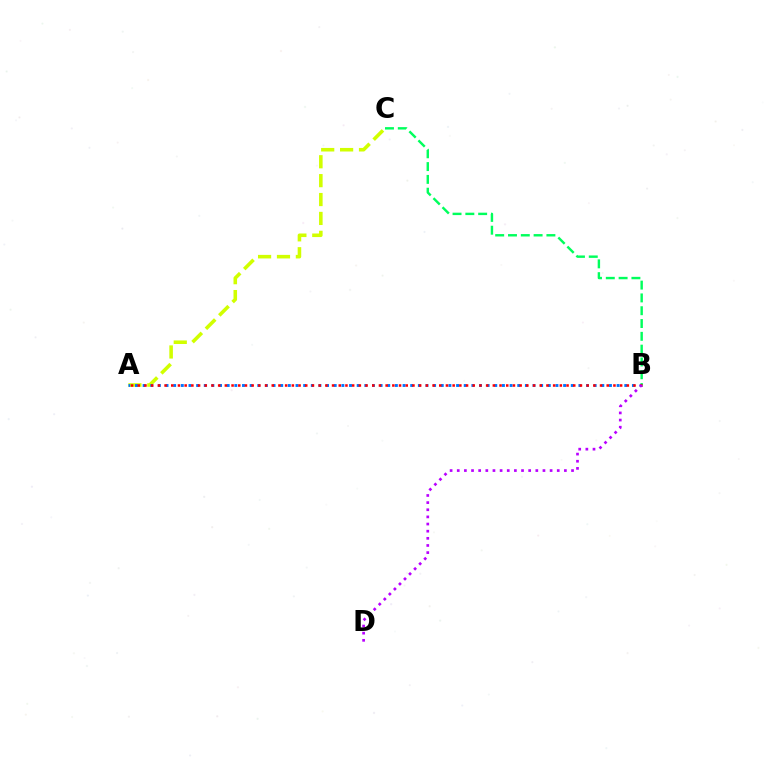{('A', 'C'): [{'color': '#d1ff00', 'line_style': 'dashed', 'thickness': 2.57}], ('A', 'B'): [{'color': '#0074ff', 'line_style': 'dotted', 'thickness': 2.08}, {'color': '#ff0000', 'line_style': 'dotted', 'thickness': 1.82}], ('B', 'C'): [{'color': '#00ff5c', 'line_style': 'dashed', 'thickness': 1.74}], ('B', 'D'): [{'color': '#b900ff', 'line_style': 'dotted', 'thickness': 1.94}]}